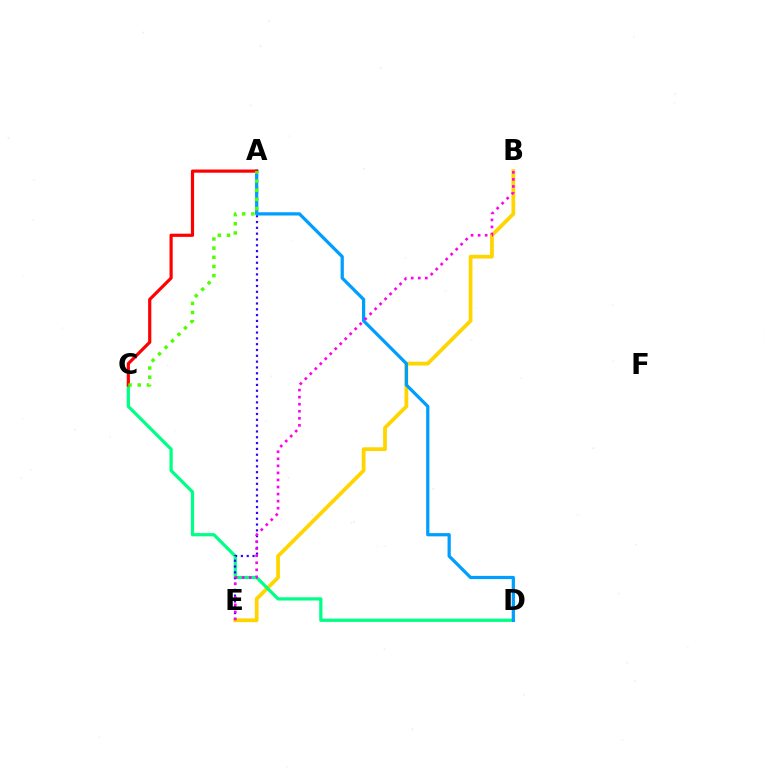{('B', 'E'): [{'color': '#ffd500', 'line_style': 'solid', 'thickness': 2.71}, {'color': '#ff00ed', 'line_style': 'dotted', 'thickness': 1.92}], ('C', 'D'): [{'color': '#00ff86', 'line_style': 'solid', 'thickness': 2.33}], ('A', 'E'): [{'color': '#3700ff', 'line_style': 'dotted', 'thickness': 1.58}], ('A', 'D'): [{'color': '#009eff', 'line_style': 'solid', 'thickness': 2.33}], ('A', 'C'): [{'color': '#ff0000', 'line_style': 'solid', 'thickness': 2.29}, {'color': '#4fff00', 'line_style': 'dotted', 'thickness': 2.49}]}